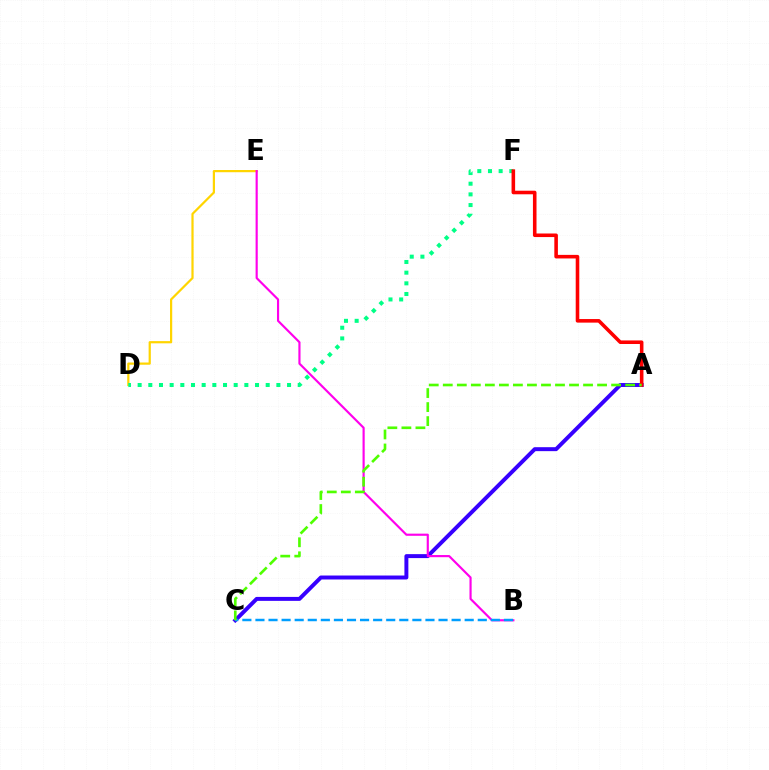{('D', 'E'): [{'color': '#ffd500', 'line_style': 'solid', 'thickness': 1.59}], ('A', 'C'): [{'color': '#3700ff', 'line_style': 'solid', 'thickness': 2.85}, {'color': '#4fff00', 'line_style': 'dashed', 'thickness': 1.91}], ('D', 'F'): [{'color': '#00ff86', 'line_style': 'dotted', 'thickness': 2.9}], ('B', 'E'): [{'color': '#ff00ed', 'line_style': 'solid', 'thickness': 1.55}], ('A', 'F'): [{'color': '#ff0000', 'line_style': 'solid', 'thickness': 2.57}], ('B', 'C'): [{'color': '#009eff', 'line_style': 'dashed', 'thickness': 1.78}]}